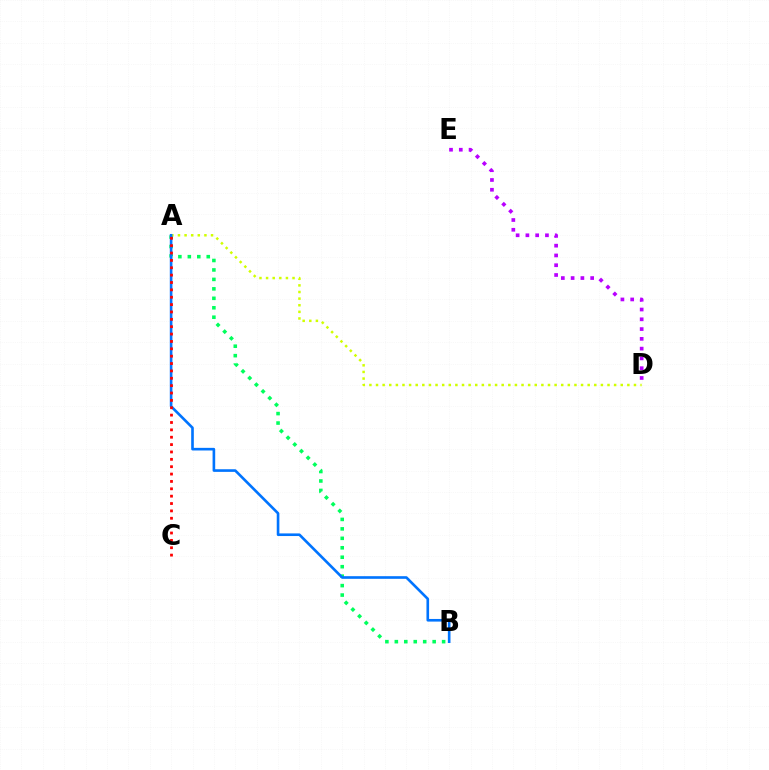{('A', 'B'): [{'color': '#00ff5c', 'line_style': 'dotted', 'thickness': 2.57}, {'color': '#0074ff', 'line_style': 'solid', 'thickness': 1.9}], ('A', 'D'): [{'color': '#d1ff00', 'line_style': 'dotted', 'thickness': 1.8}], ('A', 'C'): [{'color': '#ff0000', 'line_style': 'dotted', 'thickness': 2.0}], ('D', 'E'): [{'color': '#b900ff', 'line_style': 'dotted', 'thickness': 2.66}]}